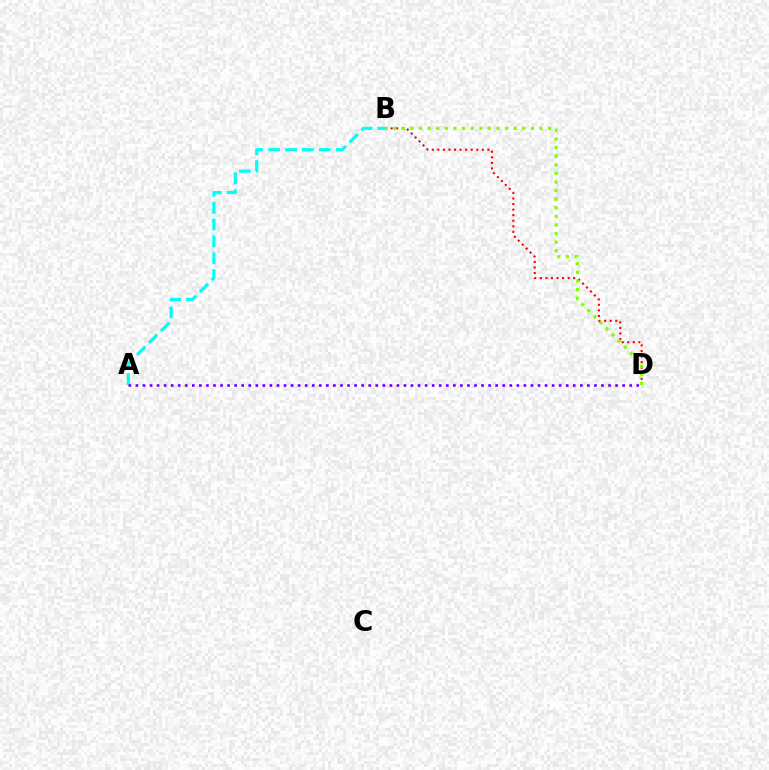{('A', 'B'): [{'color': '#00fff6', 'line_style': 'dashed', 'thickness': 2.29}], ('B', 'D'): [{'color': '#ff0000', 'line_style': 'dotted', 'thickness': 1.51}, {'color': '#84ff00', 'line_style': 'dotted', 'thickness': 2.34}], ('A', 'D'): [{'color': '#7200ff', 'line_style': 'dotted', 'thickness': 1.92}]}